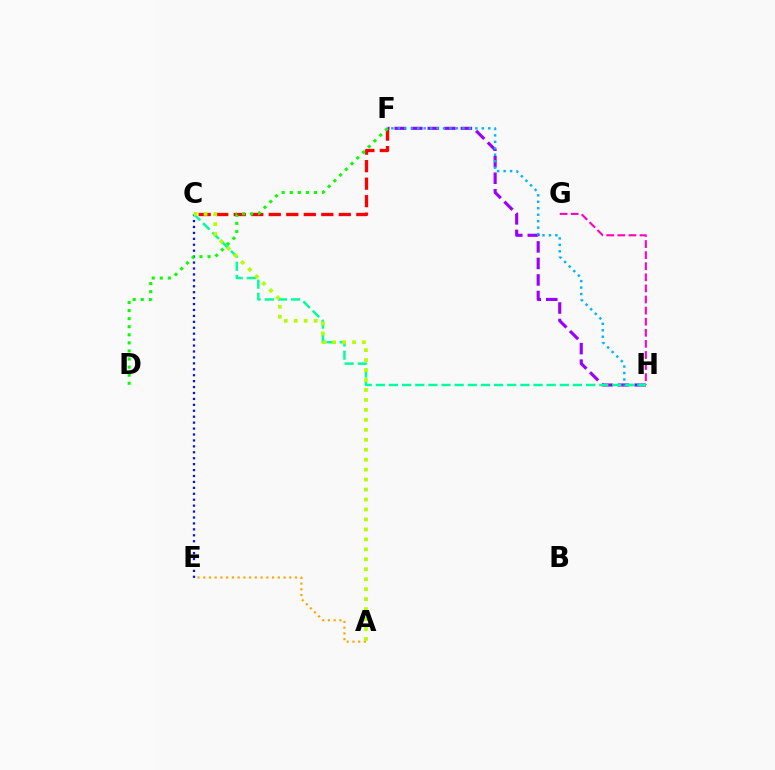{('A', 'E'): [{'color': '#ffa500', 'line_style': 'dotted', 'thickness': 1.56}], ('C', 'F'): [{'color': '#ff0000', 'line_style': 'dashed', 'thickness': 2.38}], ('G', 'H'): [{'color': '#ff00bd', 'line_style': 'dashed', 'thickness': 1.51}], ('F', 'H'): [{'color': '#9b00ff', 'line_style': 'dashed', 'thickness': 2.24}, {'color': '#00b5ff', 'line_style': 'dotted', 'thickness': 1.76}], ('C', 'E'): [{'color': '#0010ff', 'line_style': 'dotted', 'thickness': 1.61}], ('C', 'H'): [{'color': '#00ff9d', 'line_style': 'dashed', 'thickness': 1.79}], ('A', 'C'): [{'color': '#b3ff00', 'line_style': 'dotted', 'thickness': 2.71}], ('D', 'F'): [{'color': '#08ff00', 'line_style': 'dotted', 'thickness': 2.2}]}